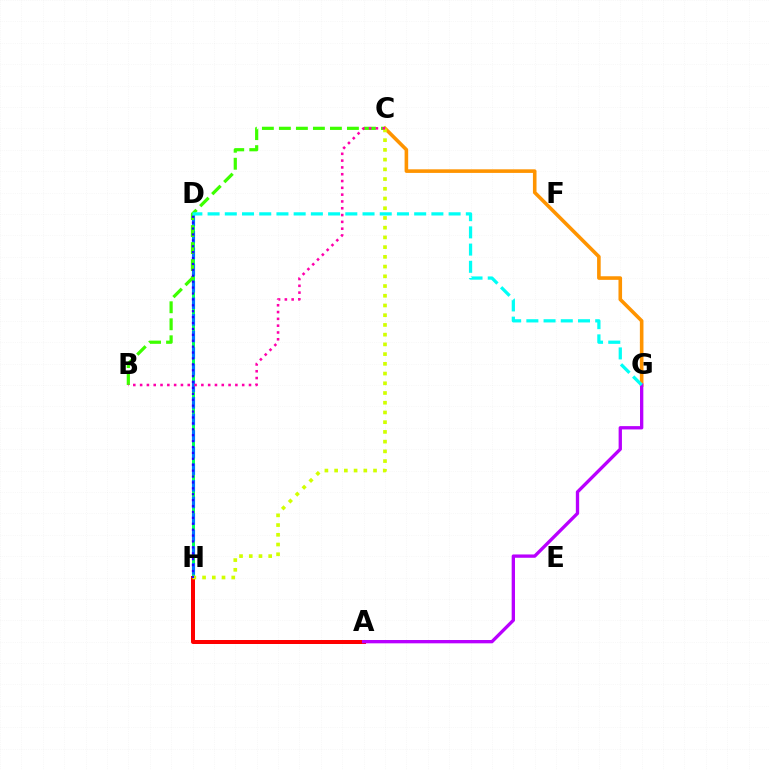{('D', 'H'): [{'color': '#00ff5c', 'line_style': 'solid', 'thickness': 2.16}, {'color': '#0074ff', 'line_style': 'dashed', 'thickness': 2.25}, {'color': '#2500ff', 'line_style': 'dotted', 'thickness': 1.6}], ('A', 'H'): [{'color': '#ff0000', 'line_style': 'solid', 'thickness': 2.87}], ('C', 'G'): [{'color': '#ff9400', 'line_style': 'solid', 'thickness': 2.59}], ('B', 'C'): [{'color': '#3dff00', 'line_style': 'dashed', 'thickness': 2.31}, {'color': '#ff00ac', 'line_style': 'dotted', 'thickness': 1.85}], ('C', 'H'): [{'color': '#d1ff00', 'line_style': 'dotted', 'thickness': 2.64}], ('A', 'G'): [{'color': '#b900ff', 'line_style': 'solid', 'thickness': 2.39}], ('D', 'G'): [{'color': '#00fff6', 'line_style': 'dashed', 'thickness': 2.34}]}